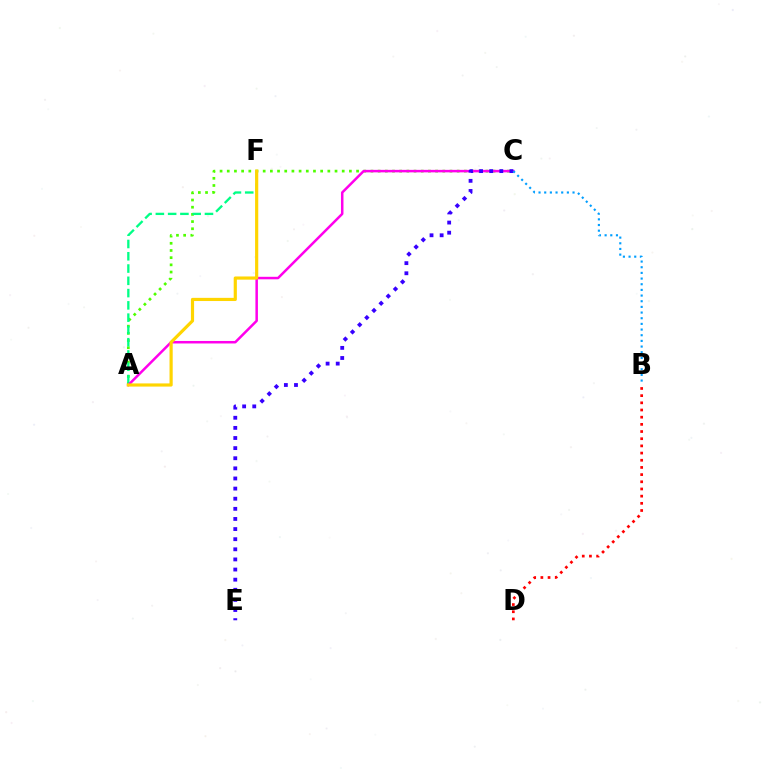{('A', 'C'): [{'color': '#4fff00', 'line_style': 'dotted', 'thickness': 1.95}, {'color': '#ff00ed', 'line_style': 'solid', 'thickness': 1.8}], ('A', 'F'): [{'color': '#00ff86', 'line_style': 'dashed', 'thickness': 1.67}, {'color': '#ffd500', 'line_style': 'solid', 'thickness': 2.29}], ('B', 'D'): [{'color': '#ff0000', 'line_style': 'dotted', 'thickness': 1.95}], ('C', 'E'): [{'color': '#3700ff', 'line_style': 'dotted', 'thickness': 2.75}], ('B', 'C'): [{'color': '#009eff', 'line_style': 'dotted', 'thickness': 1.54}]}